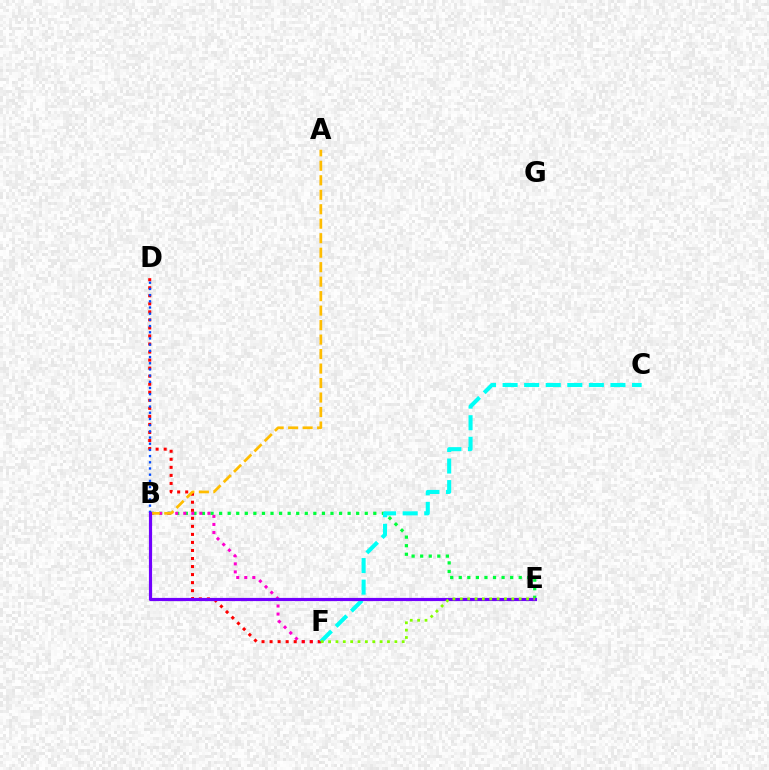{('B', 'E'): [{'color': '#00ff39', 'line_style': 'dotted', 'thickness': 2.33}, {'color': '#7200ff', 'line_style': 'solid', 'thickness': 2.29}], ('B', 'F'): [{'color': '#ff00cf', 'line_style': 'dotted', 'thickness': 2.19}], ('D', 'F'): [{'color': '#ff0000', 'line_style': 'dotted', 'thickness': 2.18}], ('A', 'B'): [{'color': '#ffbd00', 'line_style': 'dashed', 'thickness': 1.97}], ('B', 'D'): [{'color': '#004bff', 'line_style': 'dotted', 'thickness': 1.68}], ('C', 'F'): [{'color': '#00fff6', 'line_style': 'dashed', 'thickness': 2.93}], ('E', 'F'): [{'color': '#84ff00', 'line_style': 'dotted', 'thickness': 2.0}]}